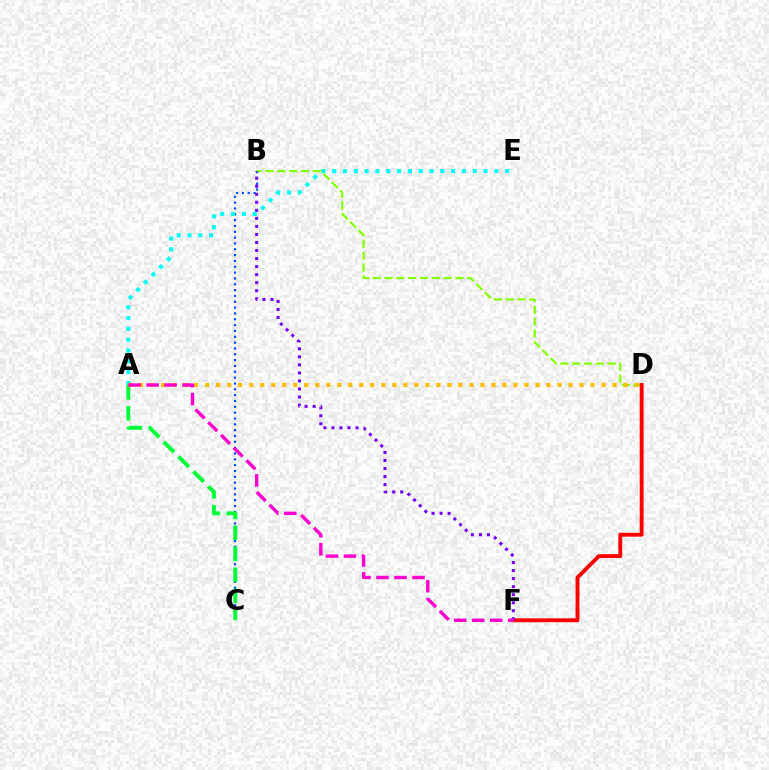{('B', 'C'): [{'color': '#004bff', 'line_style': 'dotted', 'thickness': 1.59}], ('B', 'D'): [{'color': '#84ff00', 'line_style': 'dashed', 'thickness': 1.61}], ('D', 'F'): [{'color': '#ff0000', 'line_style': 'solid', 'thickness': 2.79}], ('A', 'E'): [{'color': '#00fff6', 'line_style': 'dotted', 'thickness': 2.94}], ('A', 'C'): [{'color': '#00ff39', 'line_style': 'dashed', 'thickness': 2.85}], ('B', 'F'): [{'color': '#7200ff', 'line_style': 'dotted', 'thickness': 2.18}], ('A', 'D'): [{'color': '#ffbd00', 'line_style': 'dotted', 'thickness': 2.99}], ('A', 'F'): [{'color': '#ff00cf', 'line_style': 'dashed', 'thickness': 2.44}]}